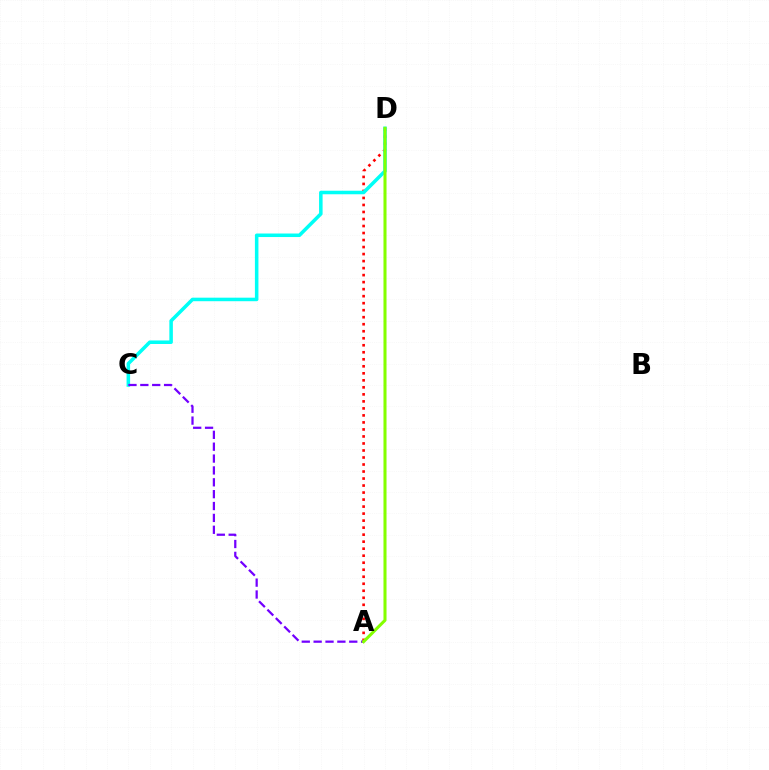{('A', 'D'): [{'color': '#ff0000', 'line_style': 'dotted', 'thickness': 1.91}, {'color': '#84ff00', 'line_style': 'solid', 'thickness': 2.2}], ('C', 'D'): [{'color': '#00fff6', 'line_style': 'solid', 'thickness': 2.54}], ('A', 'C'): [{'color': '#7200ff', 'line_style': 'dashed', 'thickness': 1.61}]}